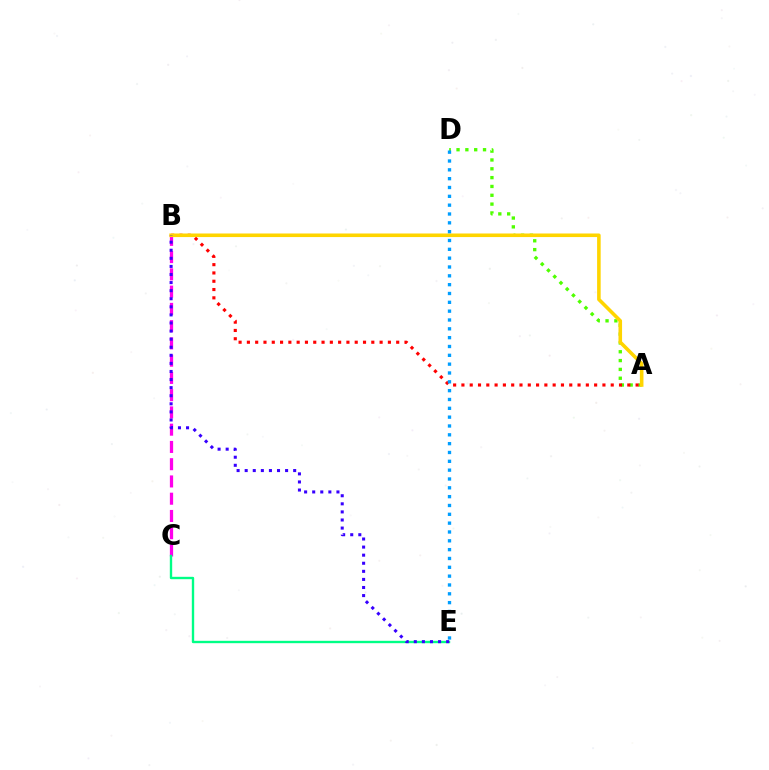{('B', 'C'): [{'color': '#ff00ed', 'line_style': 'dashed', 'thickness': 2.34}], ('A', 'D'): [{'color': '#4fff00', 'line_style': 'dotted', 'thickness': 2.4}], ('A', 'B'): [{'color': '#ff0000', 'line_style': 'dotted', 'thickness': 2.25}, {'color': '#ffd500', 'line_style': 'solid', 'thickness': 2.58}], ('C', 'E'): [{'color': '#00ff86', 'line_style': 'solid', 'thickness': 1.7}], ('D', 'E'): [{'color': '#009eff', 'line_style': 'dotted', 'thickness': 2.4}], ('B', 'E'): [{'color': '#3700ff', 'line_style': 'dotted', 'thickness': 2.2}]}